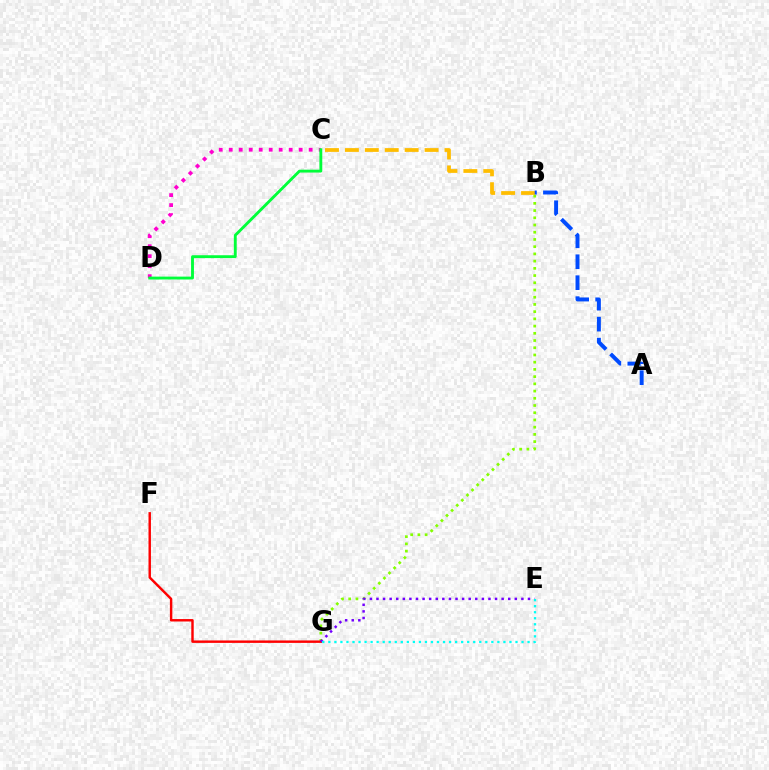{('B', 'G'): [{'color': '#84ff00', 'line_style': 'dotted', 'thickness': 1.96}], ('B', 'C'): [{'color': '#ffbd00', 'line_style': 'dashed', 'thickness': 2.71}], ('A', 'B'): [{'color': '#004bff', 'line_style': 'dashed', 'thickness': 2.85}], ('C', 'D'): [{'color': '#ff00cf', 'line_style': 'dotted', 'thickness': 2.71}, {'color': '#00ff39', 'line_style': 'solid', 'thickness': 2.07}], ('F', 'G'): [{'color': '#ff0000', 'line_style': 'solid', 'thickness': 1.75}], ('E', 'G'): [{'color': '#7200ff', 'line_style': 'dotted', 'thickness': 1.79}, {'color': '#00fff6', 'line_style': 'dotted', 'thickness': 1.64}]}